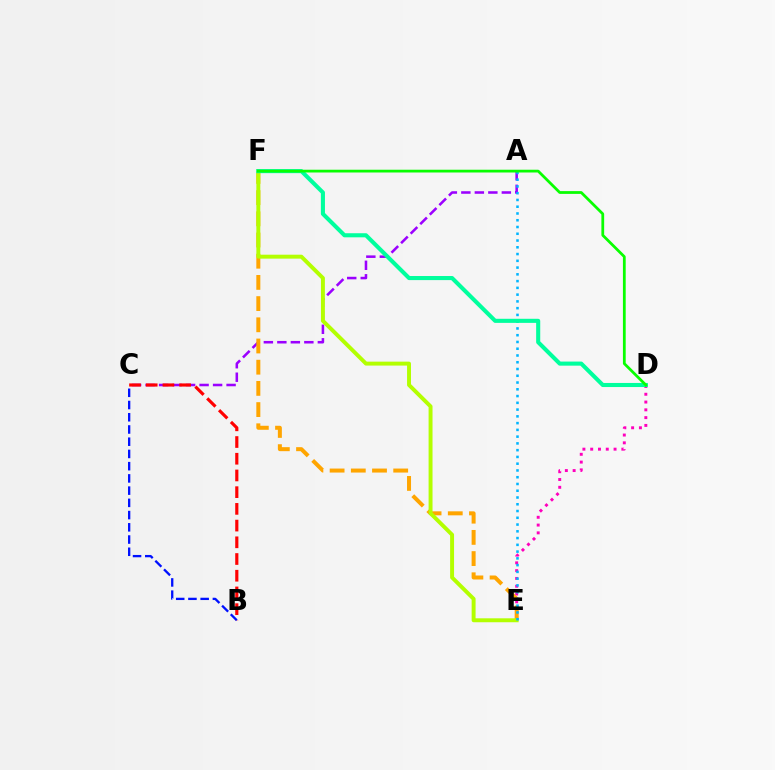{('D', 'E'): [{'color': '#ff00bd', 'line_style': 'dotted', 'thickness': 2.12}], ('A', 'C'): [{'color': '#9b00ff', 'line_style': 'dashed', 'thickness': 1.83}], ('E', 'F'): [{'color': '#ffa500', 'line_style': 'dashed', 'thickness': 2.88}, {'color': '#b3ff00', 'line_style': 'solid', 'thickness': 2.83}], ('B', 'C'): [{'color': '#ff0000', 'line_style': 'dashed', 'thickness': 2.27}, {'color': '#0010ff', 'line_style': 'dashed', 'thickness': 1.66}], ('A', 'E'): [{'color': '#00b5ff', 'line_style': 'dotted', 'thickness': 1.84}], ('D', 'F'): [{'color': '#00ff9d', 'line_style': 'solid', 'thickness': 2.94}, {'color': '#08ff00', 'line_style': 'solid', 'thickness': 1.99}]}